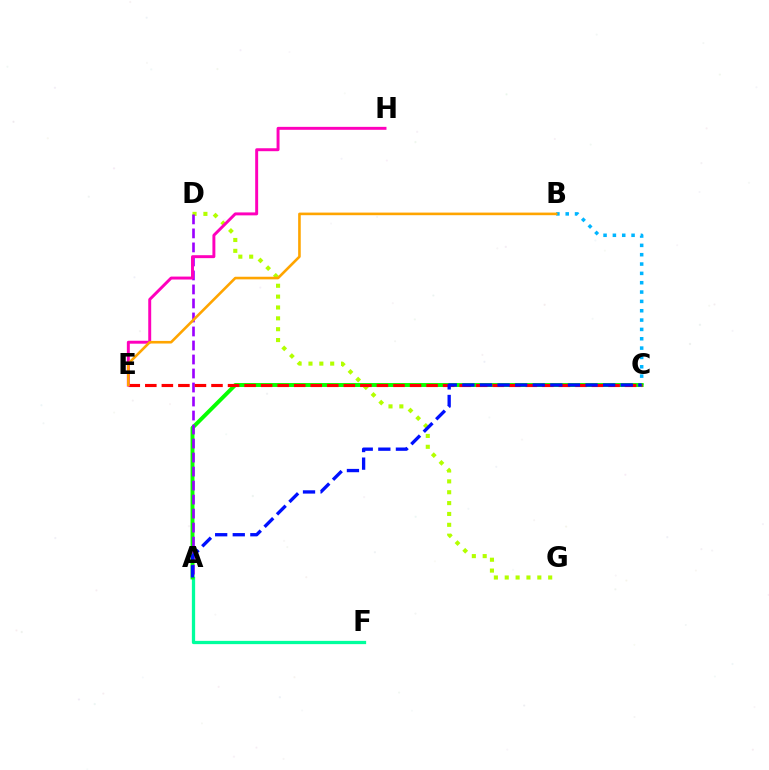{('A', 'F'): [{'color': '#00ff9d', 'line_style': 'solid', 'thickness': 2.35}], ('B', 'C'): [{'color': '#00b5ff', 'line_style': 'dotted', 'thickness': 2.54}], ('A', 'C'): [{'color': '#08ff00', 'line_style': 'solid', 'thickness': 2.83}, {'color': '#0010ff', 'line_style': 'dashed', 'thickness': 2.39}], ('D', 'G'): [{'color': '#b3ff00', 'line_style': 'dotted', 'thickness': 2.95}], ('A', 'D'): [{'color': '#9b00ff', 'line_style': 'dashed', 'thickness': 1.9}], ('C', 'E'): [{'color': '#ff0000', 'line_style': 'dashed', 'thickness': 2.25}], ('E', 'H'): [{'color': '#ff00bd', 'line_style': 'solid', 'thickness': 2.12}], ('B', 'E'): [{'color': '#ffa500', 'line_style': 'solid', 'thickness': 1.88}]}